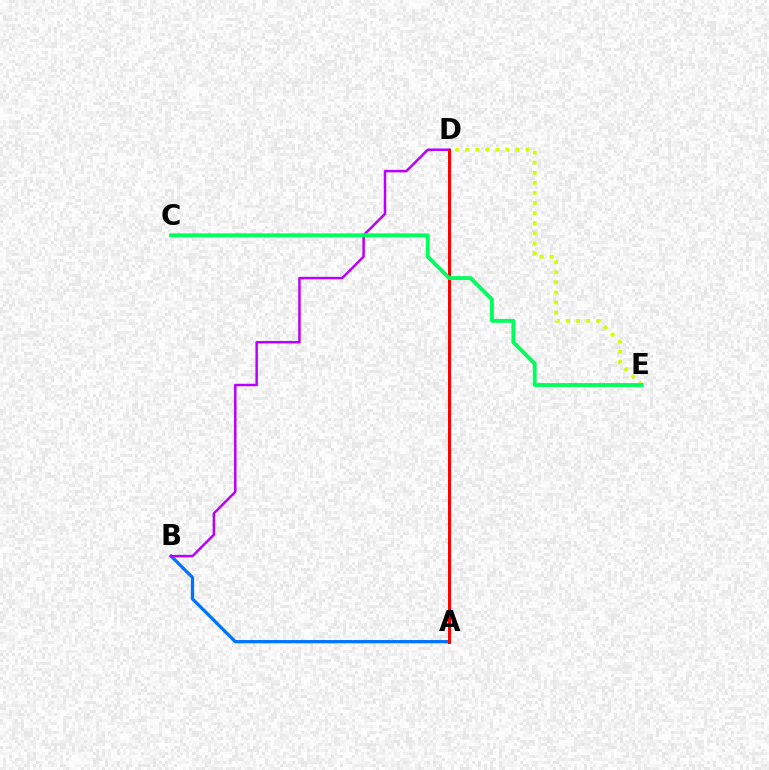{('A', 'B'): [{'color': '#0074ff', 'line_style': 'solid', 'thickness': 2.34}], ('B', 'D'): [{'color': '#b900ff', 'line_style': 'solid', 'thickness': 1.79}], ('D', 'E'): [{'color': '#d1ff00', 'line_style': 'dotted', 'thickness': 2.74}], ('A', 'D'): [{'color': '#ff0000', 'line_style': 'solid', 'thickness': 2.16}], ('C', 'E'): [{'color': '#00ff5c', 'line_style': 'solid', 'thickness': 2.77}]}